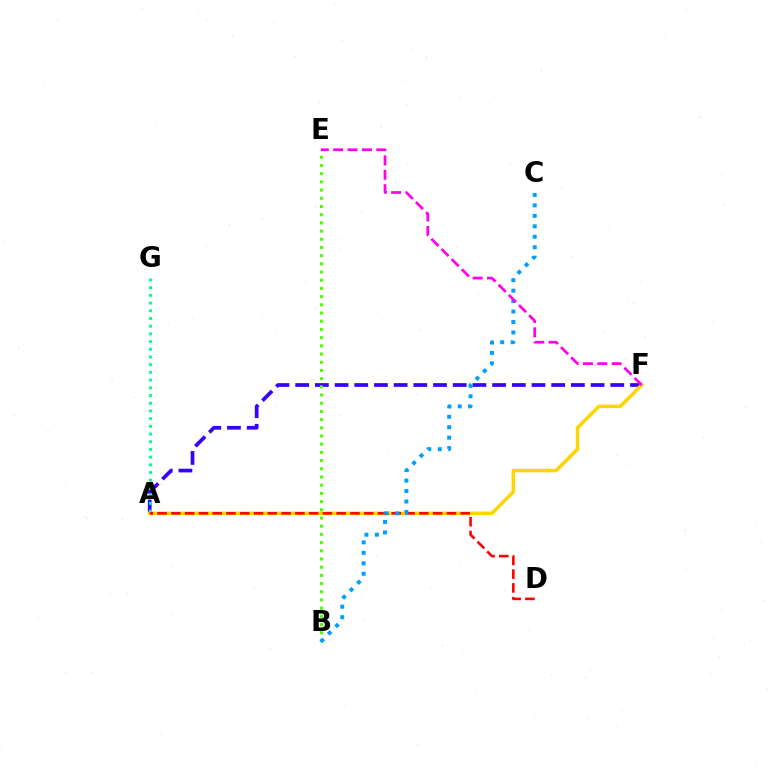{('A', 'F'): [{'color': '#3700ff', 'line_style': 'dashed', 'thickness': 2.68}, {'color': '#ffd500', 'line_style': 'solid', 'thickness': 2.53}], ('A', 'G'): [{'color': '#00ff86', 'line_style': 'dotted', 'thickness': 2.09}], ('B', 'E'): [{'color': '#4fff00', 'line_style': 'dotted', 'thickness': 2.23}], ('A', 'D'): [{'color': '#ff0000', 'line_style': 'dashed', 'thickness': 1.87}], ('B', 'C'): [{'color': '#009eff', 'line_style': 'dotted', 'thickness': 2.84}], ('E', 'F'): [{'color': '#ff00ed', 'line_style': 'dashed', 'thickness': 1.95}]}